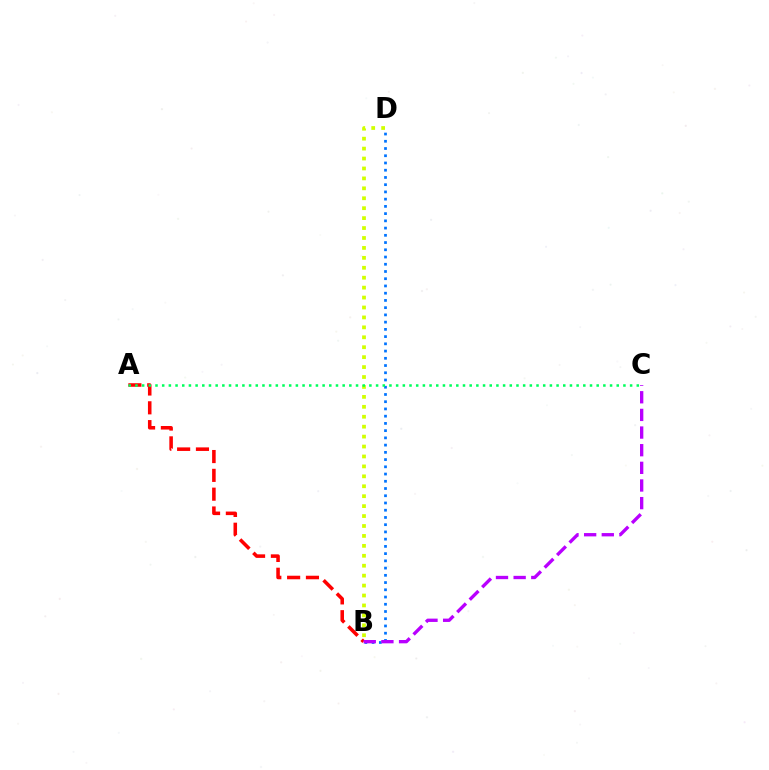{('A', 'B'): [{'color': '#ff0000', 'line_style': 'dashed', 'thickness': 2.56}], ('B', 'D'): [{'color': '#0074ff', 'line_style': 'dotted', 'thickness': 1.97}, {'color': '#d1ff00', 'line_style': 'dotted', 'thickness': 2.7}], ('A', 'C'): [{'color': '#00ff5c', 'line_style': 'dotted', 'thickness': 1.82}], ('B', 'C'): [{'color': '#b900ff', 'line_style': 'dashed', 'thickness': 2.4}]}